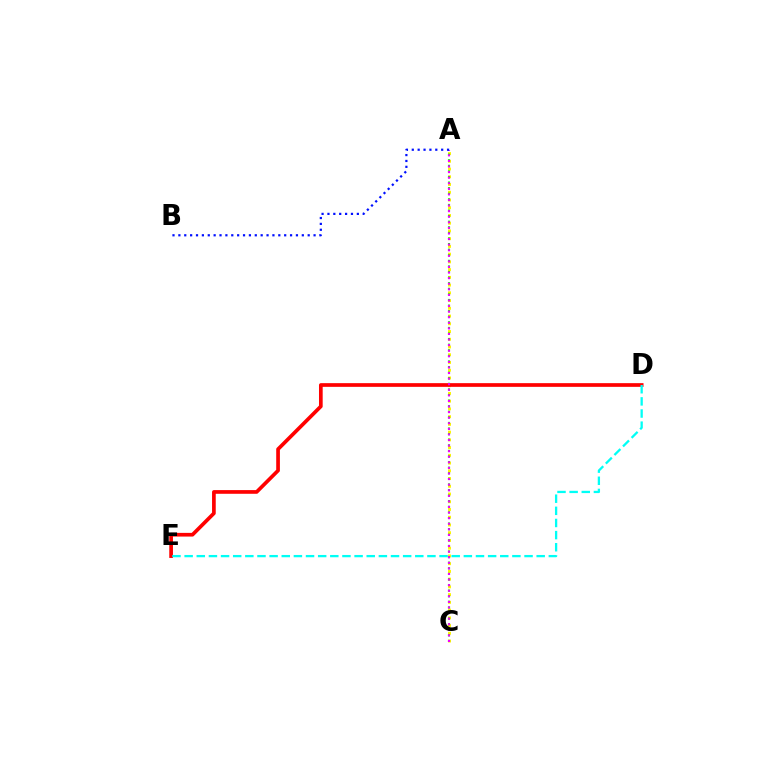{('A', 'C'): [{'color': '#fcf500', 'line_style': 'dotted', 'thickness': 2.1}, {'color': '#08ff00', 'line_style': 'dotted', 'thickness': 1.52}, {'color': '#ee00ff', 'line_style': 'dotted', 'thickness': 1.52}], ('D', 'E'): [{'color': '#ff0000', 'line_style': 'solid', 'thickness': 2.66}, {'color': '#00fff6', 'line_style': 'dashed', 'thickness': 1.65}], ('A', 'B'): [{'color': '#0010ff', 'line_style': 'dotted', 'thickness': 1.6}]}